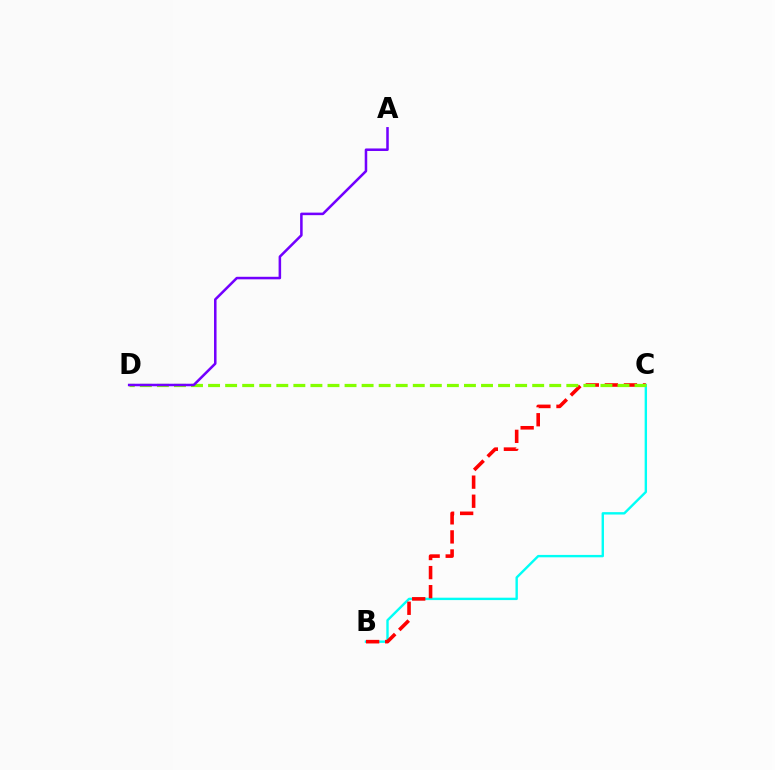{('B', 'C'): [{'color': '#00fff6', 'line_style': 'solid', 'thickness': 1.72}, {'color': '#ff0000', 'line_style': 'dashed', 'thickness': 2.59}], ('C', 'D'): [{'color': '#84ff00', 'line_style': 'dashed', 'thickness': 2.32}], ('A', 'D'): [{'color': '#7200ff', 'line_style': 'solid', 'thickness': 1.82}]}